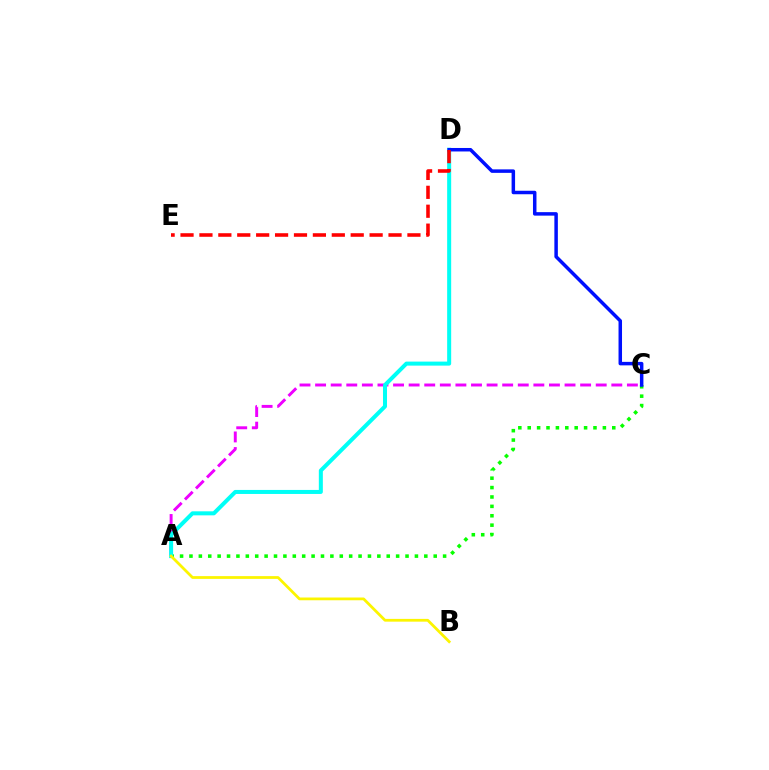{('A', 'C'): [{'color': '#ee00ff', 'line_style': 'dashed', 'thickness': 2.12}, {'color': '#08ff00', 'line_style': 'dotted', 'thickness': 2.55}], ('A', 'D'): [{'color': '#00fff6', 'line_style': 'solid', 'thickness': 2.89}], ('A', 'B'): [{'color': '#fcf500', 'line_style': 'solid', 'thickness': 1.99}], ('C', 'D'): [{'color': '#0010ff', 'line_style': 'solid', 'thickness': 2.51}], ('D', 'E'): [{'color': '#ff0000', 'line_style': 'dashed', 'thickness': 2.57}]}